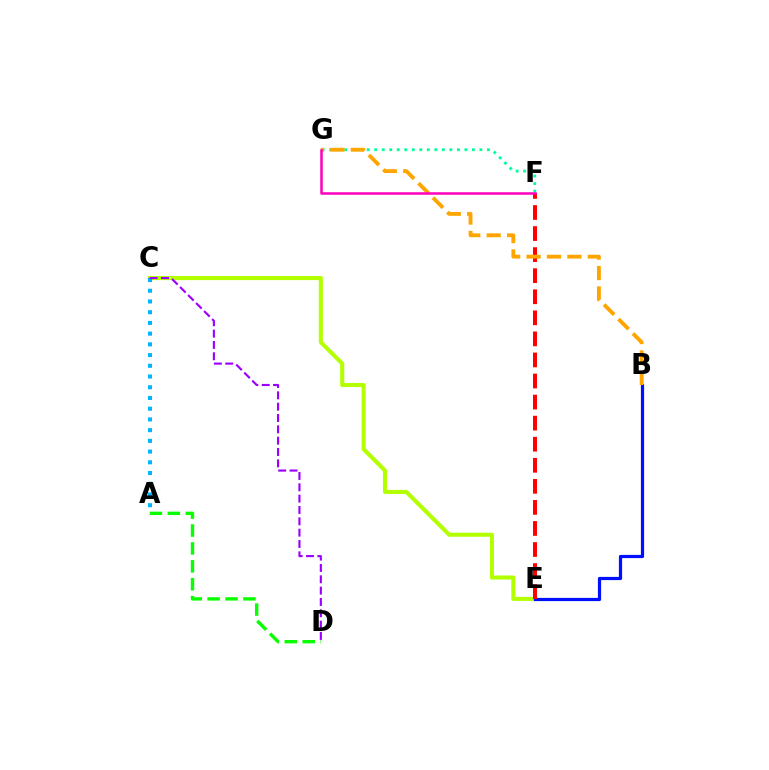{('C', 'E'): [{'color': '#b3ff00', 'line_style': 'solid', 'thickness': 2.93}], ('A', 'D'): [{'color': '#08ff00', 'line_style': 'dashed', 'thickness': 2.43}], ('A', 'C'): [{'color': '#00b5ff', 'line_style': 'dotted', 'thickness': 2.91}], ('B', 'E'): [{'color': '#0010ff', 'line_style': 'solid', 'thickness': 2.31}], ('F', 'G'): [{'color': '#00ff9d', 'line_style': 'dotted', 'thickness': 2.04}, {'color': '#ff00bd', 'line_style': 'solid', 'thickness': 1.81}], ('E', 'F'): [{'color': '#ff0000', 'line_style': 'dashed', 'thickness': 2.86}], ('B', 'G'): [{'color': '#ffa500', 'line_style': 'dashed', 'thickness': 2.77}], ('C', 'D'): [{'color': '#9b00ff', 'line_style': 'dashed', 'thickness': 1.54}]}